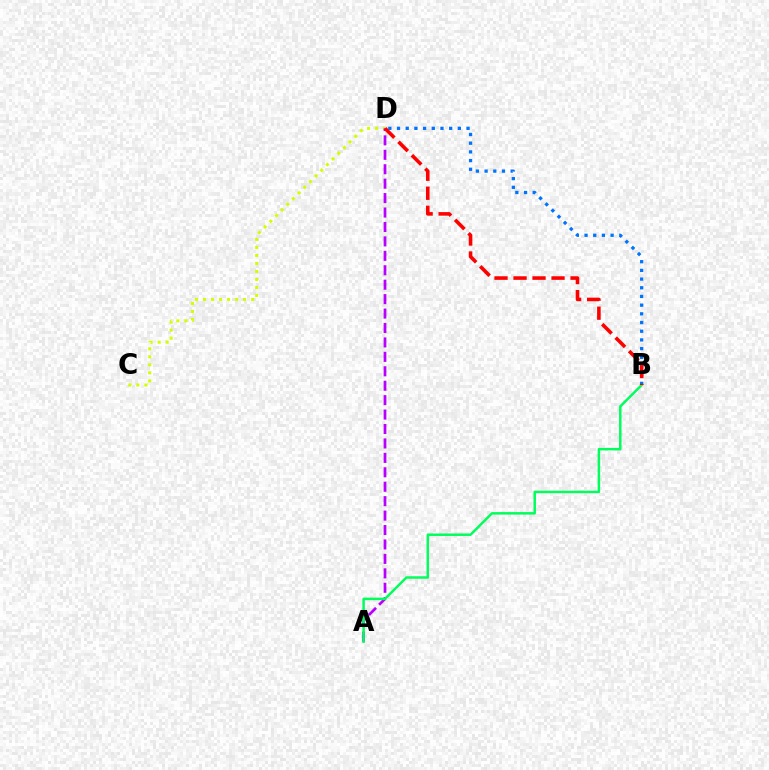{('C', 'D'): [{'color': '#d1ff00', 'line_style': 'dotted', 'thickness': 2.18}], ('A', 'D'): [{'color': '#b900ff', 'line_style': 'dashed', 'thickness': 1.96}], ('A', 'B'): [{'color': '#00ff5c', 'line_style': 'solid', 'thickness': 1.79}], ('B', 'D'): [{'color': '#0074ff', 'line_style': 'dotted', 'thickness': 2.36}, {'color': '#ff0000', 'line_style': 'dashed', 'thickness': 2.58}]}